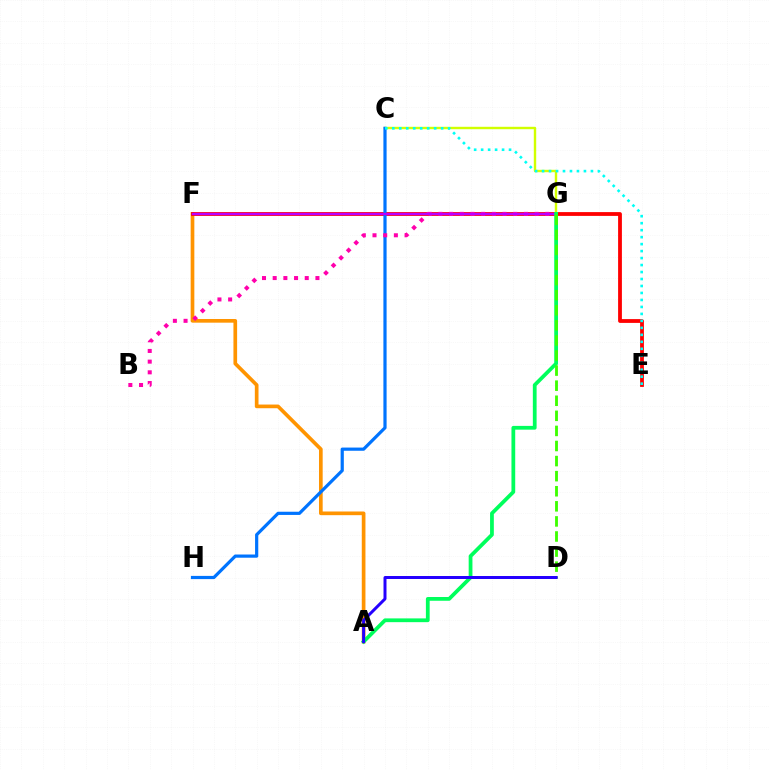{('C', 'G'): [{'color': '#d1ff00', 'line_style': 'solid', 'thickness': 1.73}], ('A', 'F'): [{'color': '#ff9400', 'line_style': 'solid', 'thickness': 2.65}], ('E', 'F'): [{'color': '#ff0000', 'line_style': 'solid', 'thickness': 2.73}], ('C', 'H'): [{'color': '#0074ff', 'line_style': 'solid', 'thickness': 2.3}], ('B', 'G'): [{'color': '#ff00ac', 'line_style': 'dotted', 'thickness': 2.9}], ('F', 'G'): [{'color': '#b900ff', 'line_style': 'solid', 'thickness': 1.74}], ('A', 'G'): [{'color': '#00ff5c', 'line_style': 'solid', 'thickness': 2.71}], ('D', 'G'): [{'color': '#3dff00', 'line_style': 'dashed', 'thickness': 2.05}], ('A', 'D'): [{'color': '#2500ff', 'line_style': 'solid', 'thickness': 2.15}], ('C', 'E'): [{'color': '#00fff6', 'line_style': 'dotted', 'thickness': 1.9}]}